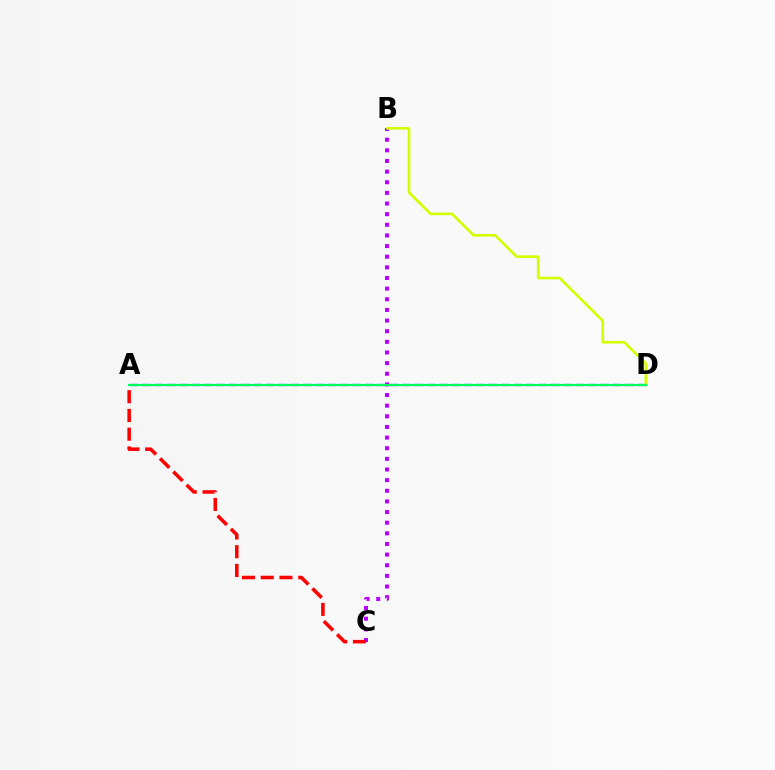{('B', 'C'): [{'color': '#b900ff', 'line_style': 'dotted', 'thickness': 2.89}], ('A', 'D'): [{'color': '#0074ff', 'line_style': 'dashed', 'thickness': 1.68}, {'color': '#00ff5c', 'line_style': 'solid', 'thickness': 1.52}], ('B', 'D'): [{'color': '#d1ff00', 'line_style': 'solid', 'thickness': 1.91}], ('A', 'C'): [{'color': '#ff0000', 'line_style': 'dashed', 'thickness': 2.55}]}